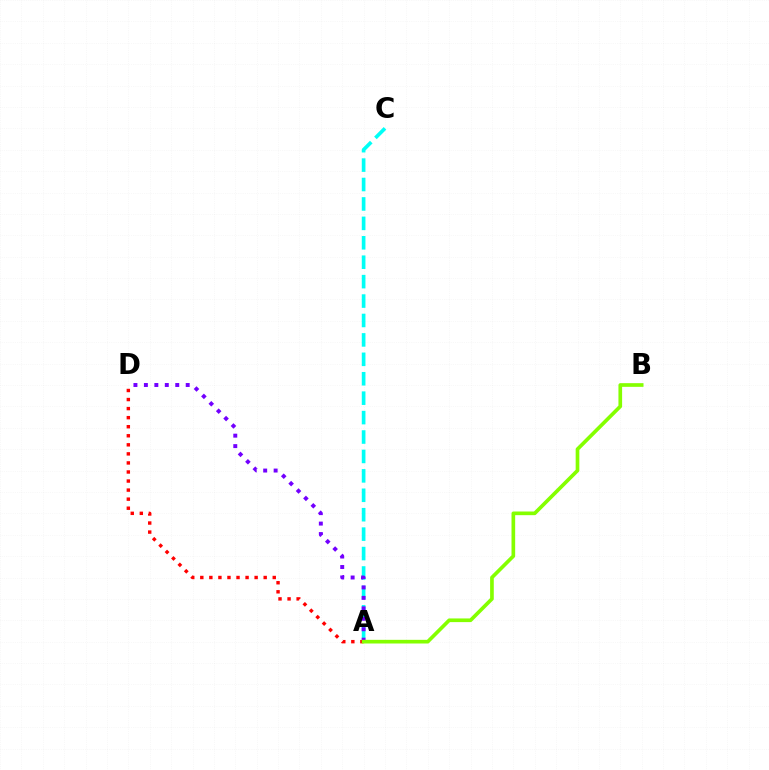{('A', 'C'): [{'color': '#00fff6', 'line_style': 'dashed', 'thickness': 2.64}], ('A', 'D'): [{'color': '#7200ff', 'line_style': 'dotted', 'thickness': 2.84}, {'color': '#ff0000', 'line_style': 'dotted', 'thickness': 2.46}], ('A', 'B'): [{'color': '#84ff00', 'line_style': 'solid', 'thickness': 2.64}]}